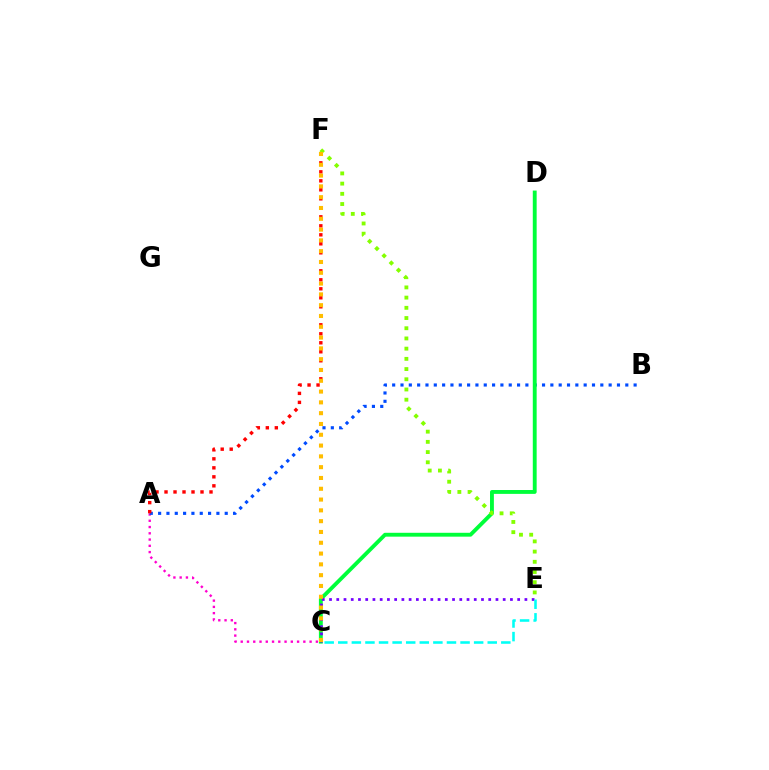{('A', 'C'): [{'color': '#ff00cf', 'line_style': 'dotted', 'thickness': 1.7}], ('A', 'B'): [{'color': '#004bff', 'line_style': 'dotted', 'thickness': 2.26}], ('C', 'D'): [{'color': '#00ff39', 'line_style': 'solid', 'thickness': 2.78}], ('C', 'E'): [{'color': '#7200ff', 'line_style': 'dotted', 'thickness': 1.97}, {'color': '#00fff6', 'line_style': 'dashed', 'thickness': 1.85}], ('A', 'F'): [{'color': '#ff0000', 'line_style': 'dotted', 'thickness': 2.44}], ('E', 'F'): [{'color': '#84ff00', 'line_style': 'dotted', 'thickness': 2.77}], ('C', 'F'): [{'color': '#ffbd00', 'line_style': 'dotted', 'thickness': 2.93}]}